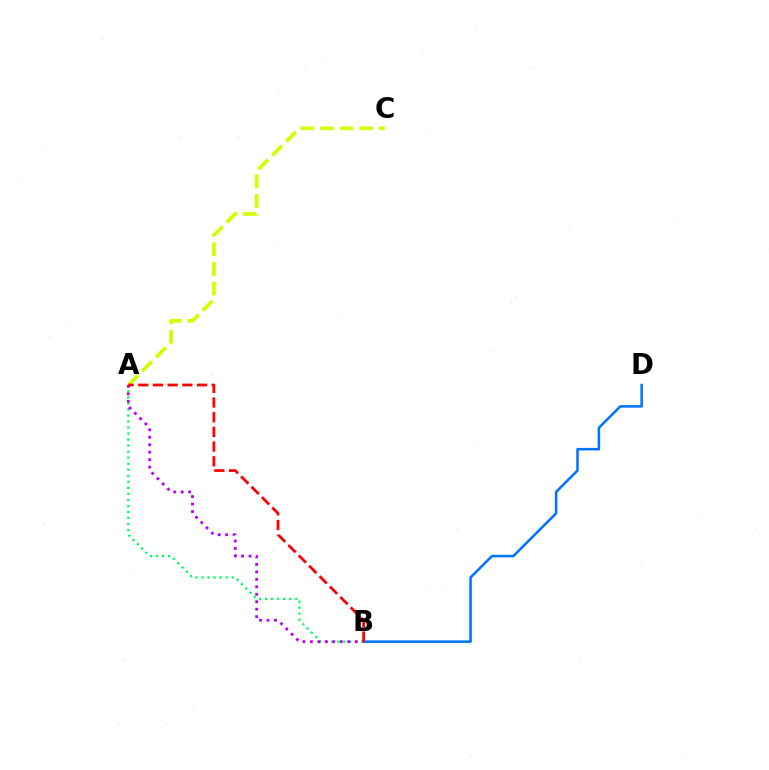{('A', 'C'): [{'color': '#d1ff00', 'line_style': 'dashed', 'thickness': 2.67}], ('B', 'D'): [{'color': '#0074ff', 'line_style': 'solid', 'thickness': 1.82}], ('A', 'B'): [{'color': '#00ff5c', 'line_style': 'dotted', 'thickness': 1.64}, {'color': '#b900ff', 'line_style': 'dotted', 'thickness': 2.03}, {'color': '#ff0000', 'line_style': 'dashed', 'thickness': 2.0}]}